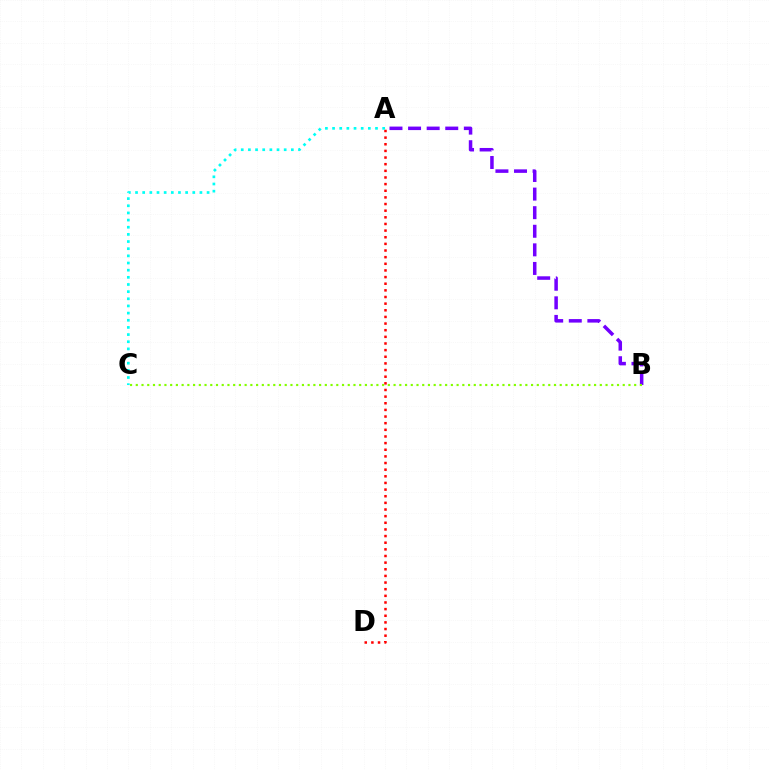{('A', 'B'): [{'color': '#7200ff', 'line_style': 'dashed', 'thickness': 2.53}], ('B', 'C'): [{'color': '#84ff00', 'line_style': 'dotted', 'thickness': 1.56}], ('A', 'D'): [{'color': '#ff0000', 'line_style': 'dotted', 'thickness': 1.8}], ('A', 'C'): [{'color': '#00fff6', 'line_style': 'dotted', 'thickness': 1.94}]}